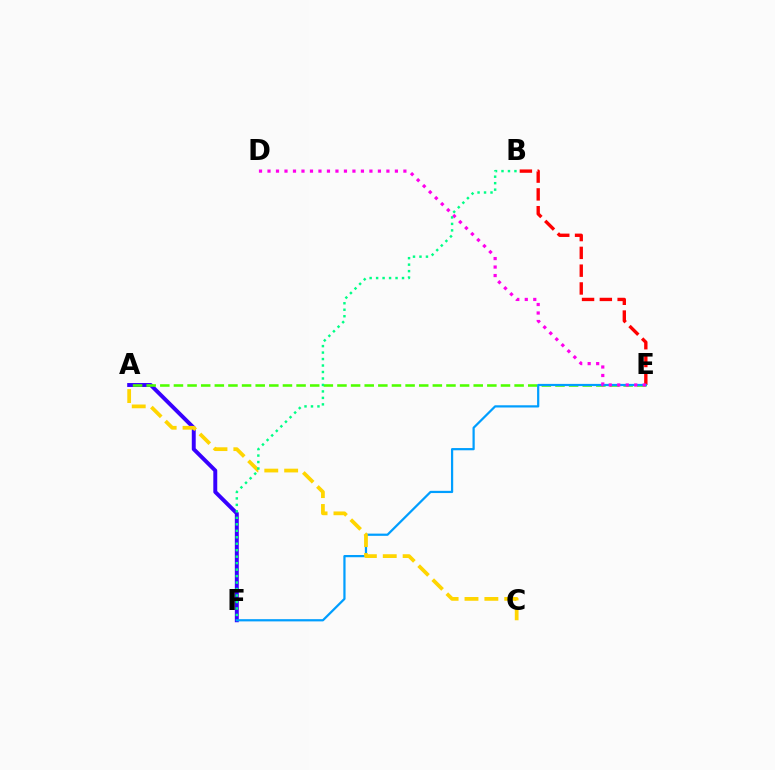{('A', 'F'): [{'color': '#3700ff', 'line_style': 'solid', 'thickness': 2.83}], ('A', 'E'): [{'color': '#4fff00', 'line_style': 'dashed', 'thickness': 1.85}], ('B', 'E'): [{'color': '#ff0000', 'line_style': 'dashed', 'thickness': 2.42}], ('E', 'F'): [{'color': '#009eff', 'line_style': 'solid', 'thickness': 1.6}], ('A', 'C'): [{'color': '#ffd500', 'line_style': 'dashed', 'thickness': 2.7}], ('D', 'E'): [{'color': '#ff00ed', 'line_style': 'dotted', 'thickness': 2.31}], ('B', 'F'): [{'color': '#00ff86', 'line_style': 'dotted', 'thickness': 1.76}]}